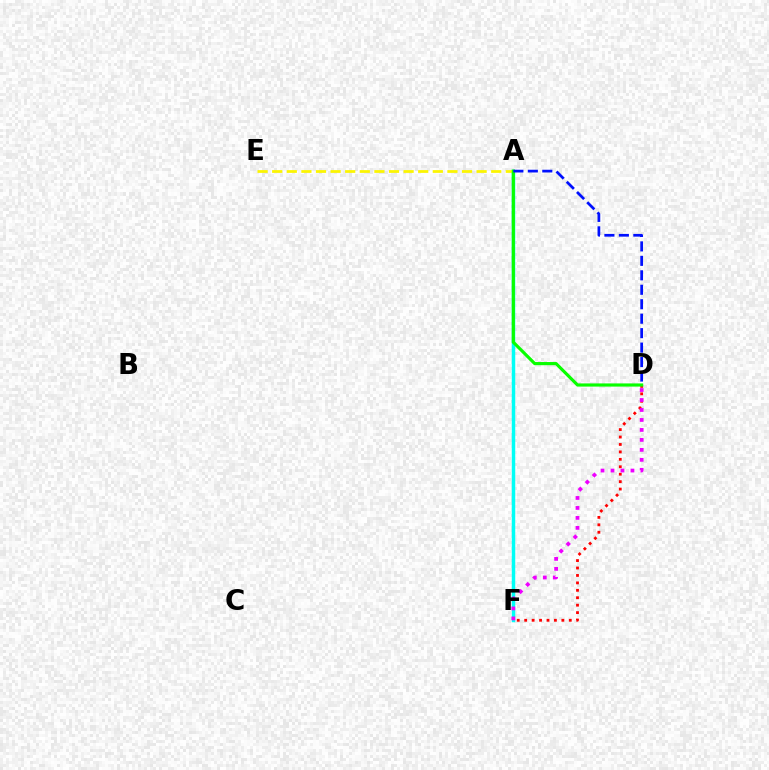{('A', 'F'): [{'color': '#00fff6', 'line_style': 'solid', 'thickness': 2.5}], ('A', 'E'): [{'color': '#fcf500', 'line_style': 'dashed', 'thickness': 1.98}], ('D', 'F'): [{'color': '#ff0000', 'line_style': 'dotted', 'thickness': 2.02}, {'color': '#ee00ff', 'line_style': 'dotted', 'thickness': 2.71}], ('A', 'D'): [{'color': '#08ff00', 'line_style': 'solid', 'thickness': 2.28}, {'color': '#0010ff', 'line_style': 'dashed', 'thickness': 1.96}]}